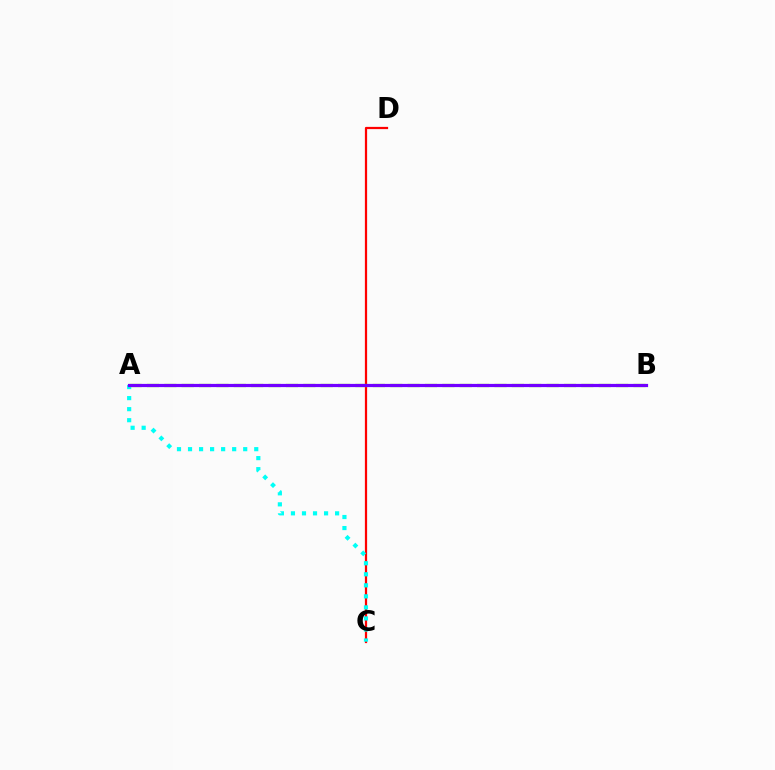{('C', 'D'): [{'color': '#ff0000', 'line_style': 'solid', 'thickness': 1.61}], ('A', 'C'): [{'color': '#00fff6', 'line_style': 'dotted', 'thickness': 3.0}], ('A', 'B'): [{'color': '#84ff00', 'line_style': 'dashed', 'thickness': 2.36}, {'color': '#7200ff', 'line_style': 'solid', 'thickness': 2.31}]}